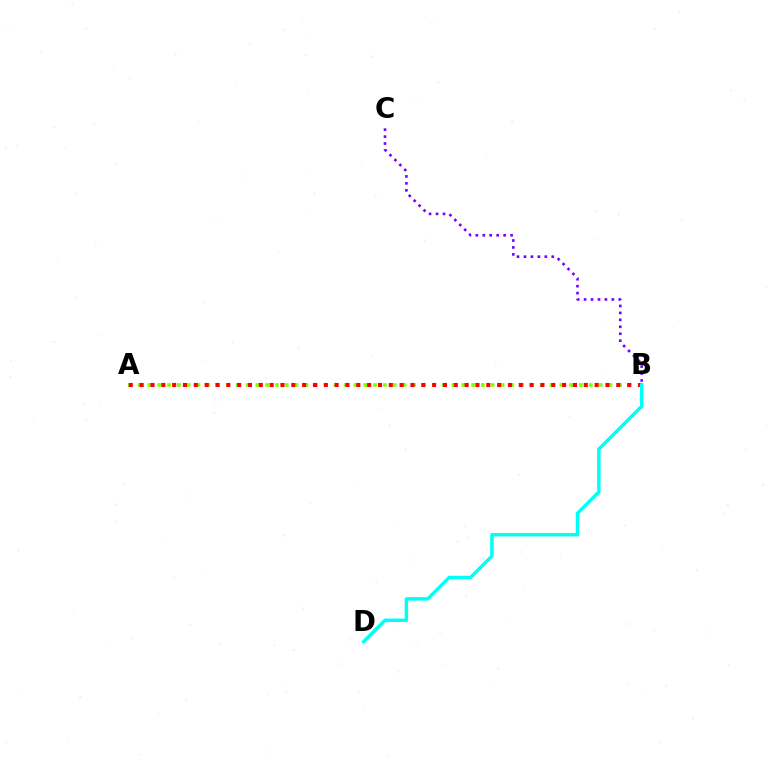{('A', 'B'): [{'color': '#84ff00', 'line_style': 'dotted', 'thickness': 2.66}, {'color': '#ff0000', 'line_style': 'dotted', 'thickness': 2.94}], ('B', 'C'): [{'color': '#7200ff', 'line_style': 'dotted', 'thickness': 1.89}], ('B', 'D'): [{'color': '#00fff6', 'line_style': 'solid', 'thickness': 2.49}]}